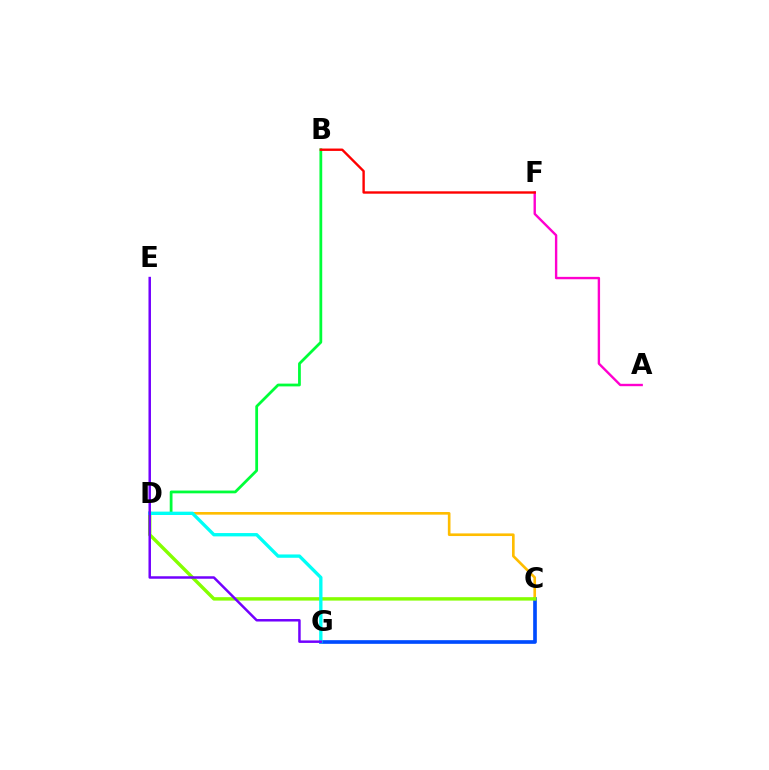{('C', 'G'): [{'color': '#004bff', 'line_style': 'solid', 'thickness': 2.64}], ('C', 'D'): [{'color': '#ffbd00', 'line_style': 'solid', 'thickness': 1.9}, {'color': '#84ff00', 'line_style': 'solid', 'thickness': 2.46}], ('A', 'F'): [{'color': '#ff00cf', 'line_style': 'solid', 'thickness': 1.72}], ('B', 'D'): [{'color': '#00ff39', 'line_style': 'solid', 'thickness': 2.0}], ('D', 'G'): [{'color': '#00fff6', 'line_style': 'solid', 'thickness': 2.4}], ('B', 'F'): [{'color': '#ff0000', 'line_style': 'solid', 'thickness': 1.72}], ('E', 'G'): [{'color': '#7200ff', 'line_style': 'solid', 'thickness': 1.79}]}